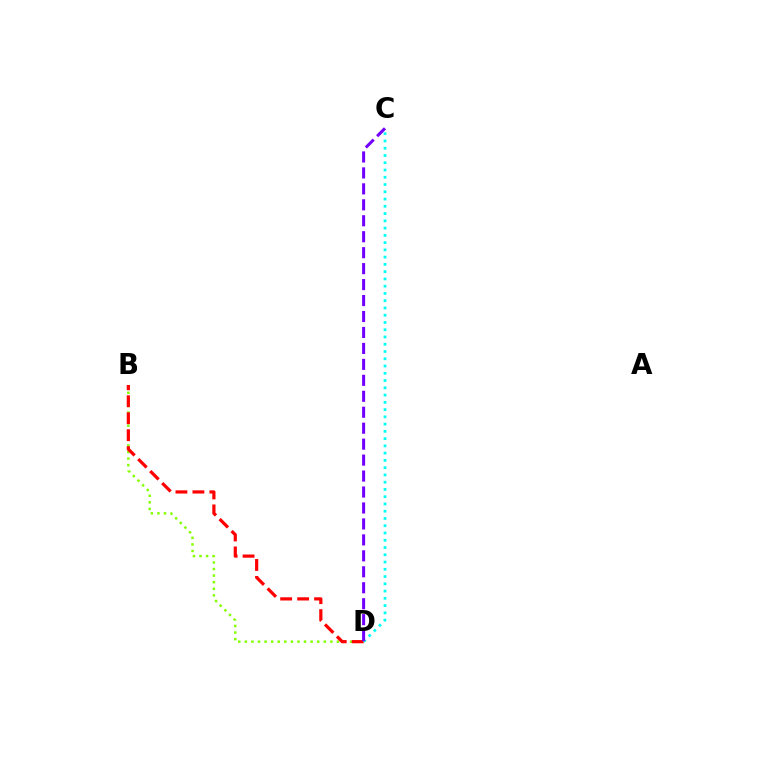{('B', 'D'): [{'color': '#84ff00', 'line_style': 'dotted', 'thickness': 1.79}, {'color': '#ff0000', 'line_style': 'dashed', 'thickness': 2.3}], ('C', 'D'): [{'color': '#00fff6', 'line_style': 'dotted', 'thickness': 1.97}, {'color': '#7200ff', 'line_style': 'dashed', 'thickness': 2.17}]}